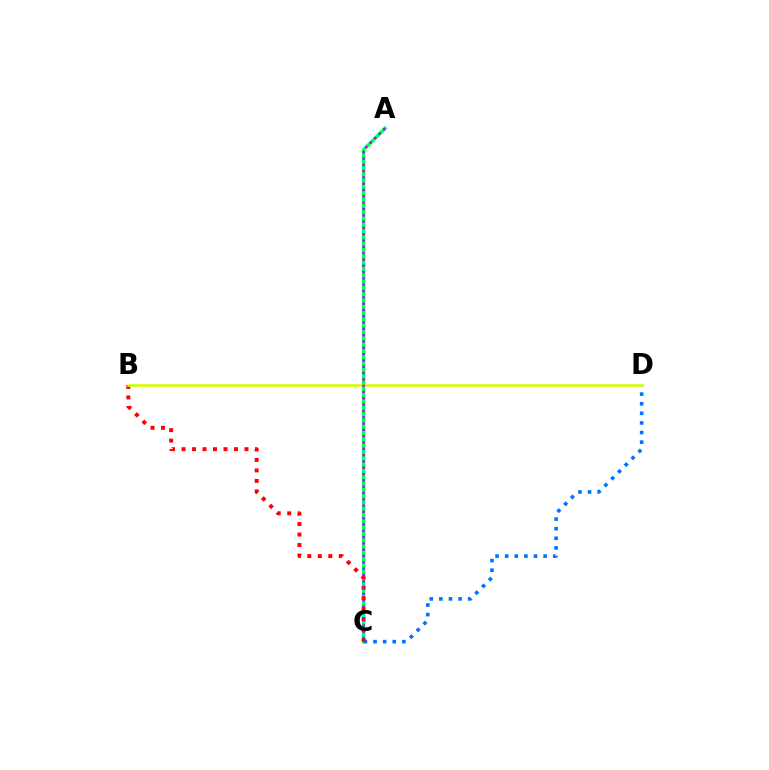{('A', 'C'): [{'color': '#00ff5c', 'line_style': 'solid', 'thickness': 2.49}, {'color': '#b900ff', 'line_style': 'dotted', 'thickness': 1.71}], ('C', 'D'): [{'color': '#0074ff', 'line_style': 'dotted', 'thickness': 2.61}], ('B', 'C'): [{'color': '#ff0000', 'line_style': 'dotted', 'thickness': 2.85}], ('B', 'D'): [{'color': '#d1ff00', 'line_style': 'solid', 'thickness': 1.85}]}